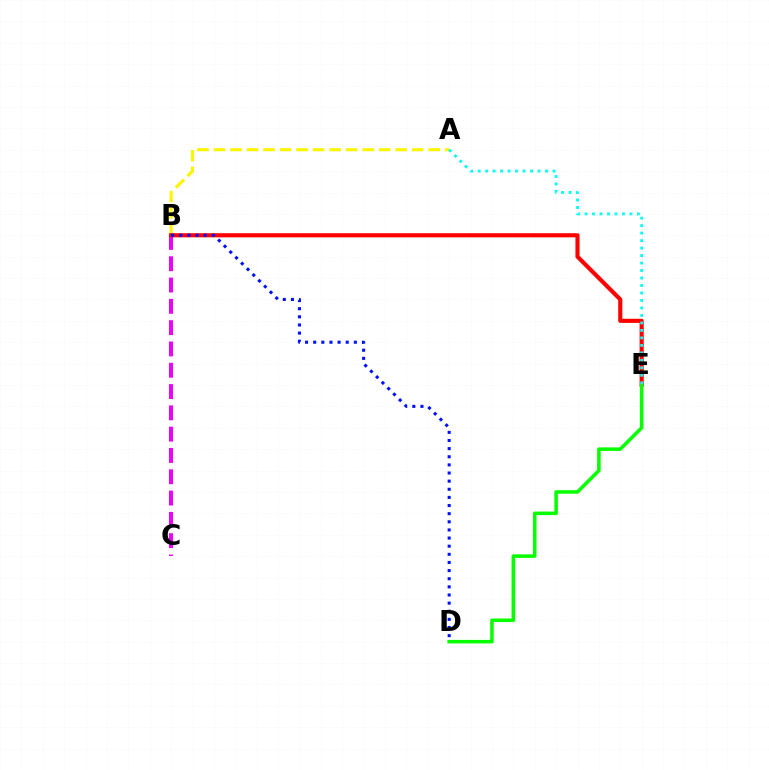{('B', 'C'): [{'color': '#ee00ff', 'line_style': 'dashed', 'thickness': 2.89}], ('A', 'B'): [{'color': '#fcf500', 'line_style': 'dashed', 'thickness': 2.24}], ('B', 'E'): [{'color': '#ff0000', 'line_style': 'solid', 'thickness': 2.96}], ('D', 'E'): [{'color': '#08ff00', 'line_style': 'solid', 'thickness': 2.55}], ('B', 'D'): [{'color': '#0010ff', 'line_style': 'dotted', 'thickness': 2.21}], ('A', 'E'): [{'color': '#00fff6', 'line_style': 'dotted', 'thickness': 2.03}]}